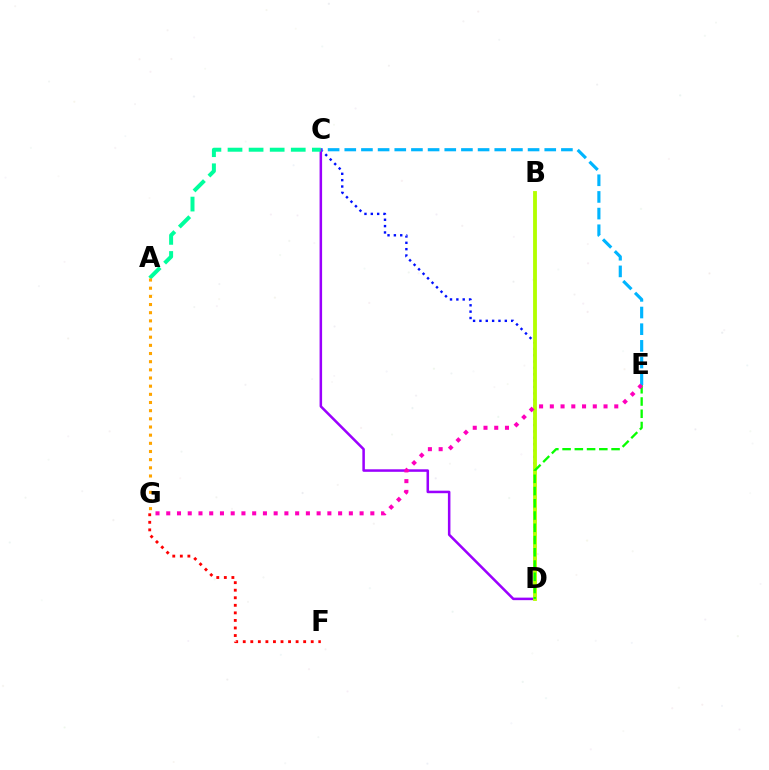{('C', 'D'): [{'color': '#0010ff', 'line_style': 'dotted', 'thickness': 1.73}, {'color': '#9b00ff', 'line_style': 'solid', 'thickness': 1.82}], ('C', 'E'): [{'color': '#00b5ff', 'line_style': 'dashed', 'thickness': 2.26}], ('F', 'G'): [{'color': '#ff0000', 'line_style': 'dotted', 'thickness': 2.05}], ('B', 'D'): [{'color': '#b3ff00', 'line_style': 'solid', 'thickness': 2.76}], ('D', 'E'): [{'color': '#08ff00', 'line_style': 'dashed', 'thickness': 1.66}], ('E', 'G'): [{'color': '#ff00bd', 'line_style': 'dotted', 'thickness': 2.92}], ('A', 'C'): [{'color': '#00ff9d', 'line_style': 'dashed', 'thickness': 2.86}], ('A', 'G'): [{'color': '#ffa500', 'line_style': 'dotted', 'thickness': 2.22}]}